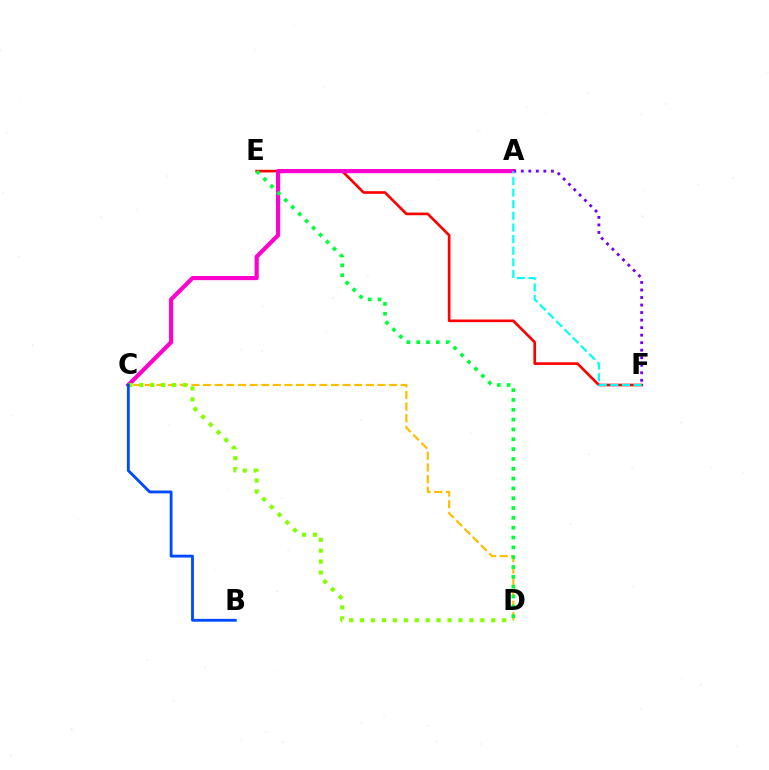{('C', 'D'): [{'color': '#ffbd00', 'line_style': 'dashed', 'thickness': 1.58}, {'color': '#84ff00', 'line_style': 'dotted', 'thickness': 2.97}], ('E', 'F'): [{'color': '#ff0000', 'line_style': 'solid', 'thickness': 1.92}], ('A', 'C'): [{'color': '#ff00cf', 'line_style': 'solid', 'thickness': 2.99}], ('D', 'E'): [{'color': '#00ff39', 'line_style': 'dotted', 'thickness': 2.67}], ('A', 'F'): [{'color': '#7200ff', 'line_style': 'dotted', 'thickness': 2.04}, {'color': '#00fff6', 'line_style': 'dashed', 'thickness': 1.58}], ('B', 'C'): [{'color': '#004bff', 'line_style': 'solid', 'thickness': 2.05}]}